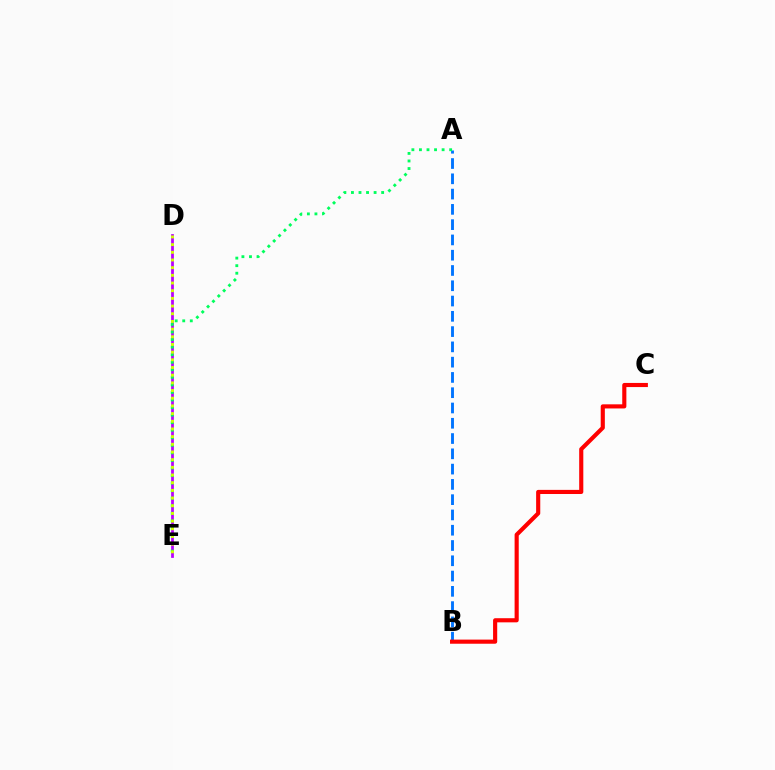{('D', 'E'): [{'color': '#b900ff', 'line_style': 'solid', 'thickness': 1.99}, {'color': '#d1ff00', 'line_style': 'dotted', 'thickness': 2.09}], ('A', 'B'): [{'color': '#0074ff', 'line_style': 'dashed', 'thickness': 2.08}], ('B', 'C'): [{'color': '#ff0000', 'line_style': 'solid', 'thickness': 2.97}], ('A', 'E'): [{'color': '#00ff5c', 'line_style': 'dotted', 'thickness': 2.05}]}